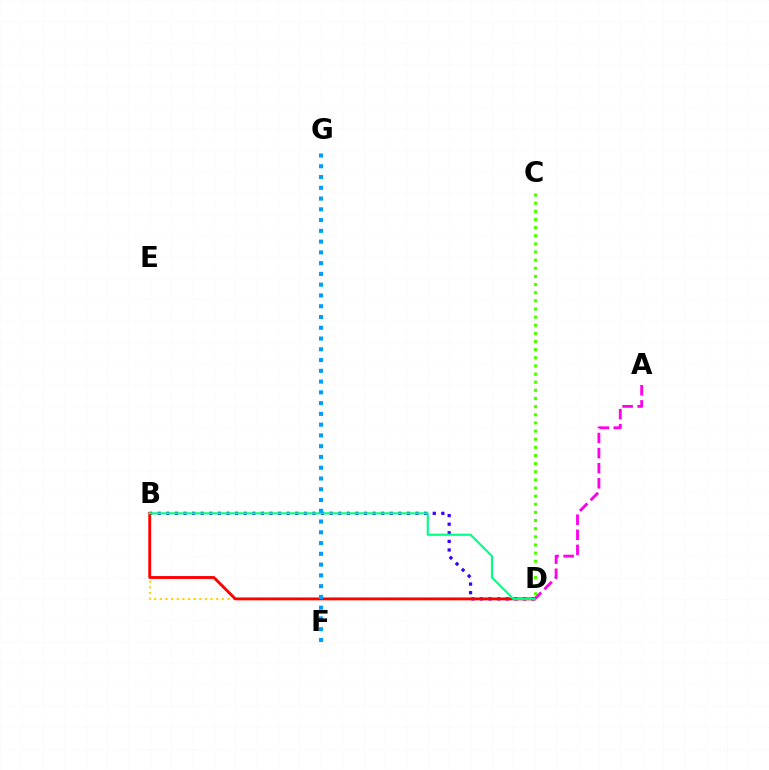{('B', 'D'): [{'color': '#3700ff', 'line_style': 'dotted', 'thickness': 2.33}, {'color': '#ffd500', 'line_style': 'dotted', 'thickness': 1.53}, {'color': '#ff0000', 'line_style': 'solid', 'thickness': 2.06}, {'color': '#00ff86', 'line_style': 'solid', 'thickness': 1.54}], ('A', 'D'): [{'color': '#ff00ed', 'line_style': 'dashed', 'thickness': 2.05}], ('F', 'G'): [{'color': '#009eff', 'line_style': 'dotted', 'thickness': 2.93}], ('C', 'D'): [{'color': '#4fff00', 'line_style': 'dotted', 'thickness': 2.21}]}